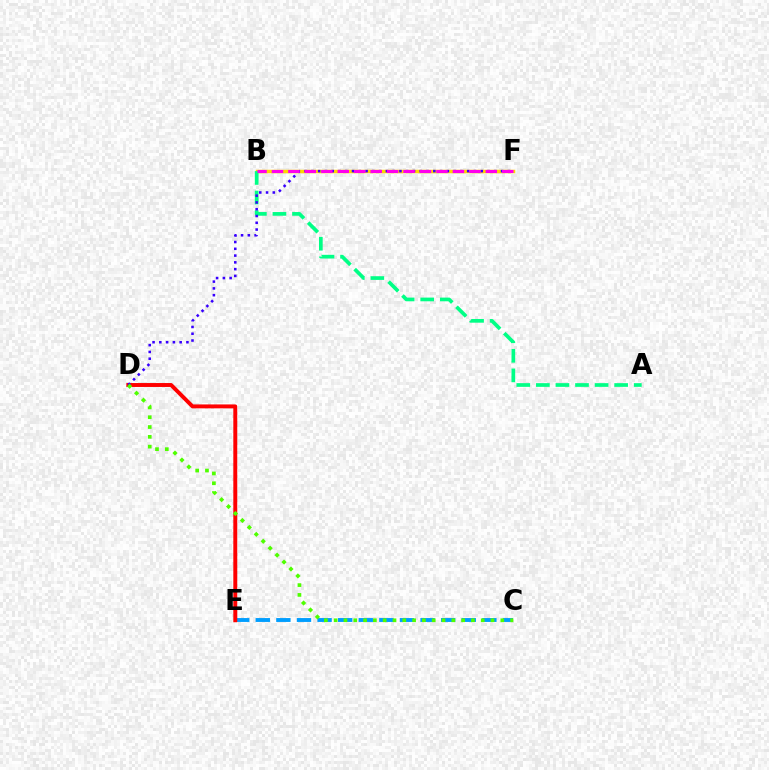{('C', 'E'): [{'color': '#009eff', 'line_style': 'dashed', 'thickness': 2.8}], ('B', 'F'): [{'color': '#ffd500', 'line_style': 'solid', 'thickness': 2.5}, {'color': '#ff00ed', 'line_style': 'dashed', 'thickness': 2.23}], ('A', 'B'): [{'color': '#00ff86', 'line_style': 'dashed', 'thickness': 2.66}], ('D', 'E'): [{'color': '#ff0000', 'line_style': 'solid', 'thickness': 2.83}], ('D', 'F'): [{'color': '#3700ff', 'line_style': 'dotted', 'thickness': 1.84}], ('C', 'D'): [{'color': '#4fff00', 'line_style': 'dotted', 'thickness': 2.66}]}